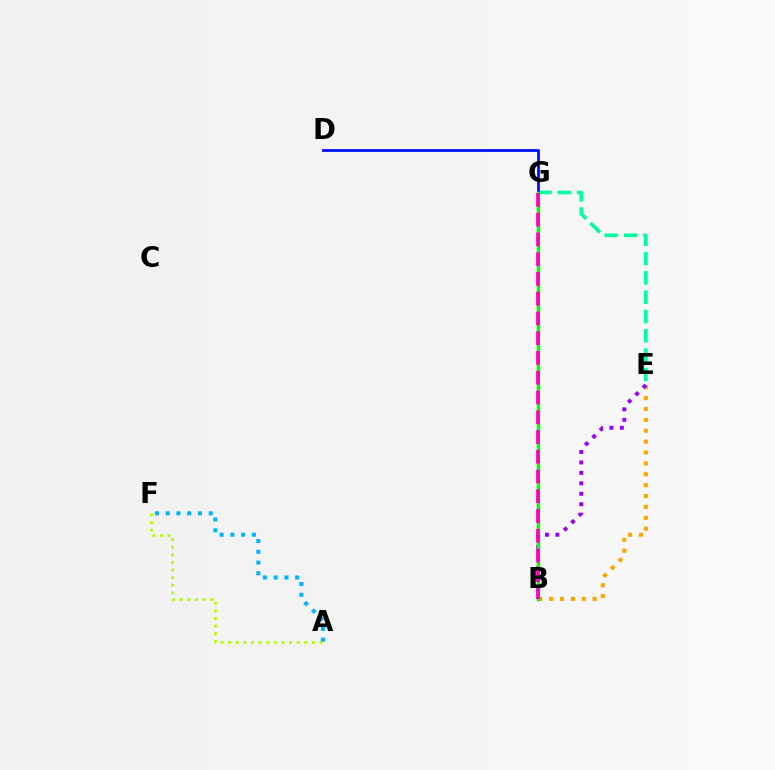{('B', 'E'): [{'color': '#ffa500', 'line_style': 'dotted', 'thickness': 2.96}, {'color': '#9b00ff', 'line_style': 'dotted', 'thickness': 2.84}], ('E', 'G'): [{'color': '#00ff9d', 'line_style': 'dashed', 'thickness': 2.62}], ('D', 'G'): [{'color': '#0010ff', 'line_style': 'solid', 'thickness': 2.01}], ('A', 'F'): [{'color': '#b3ff00', 'line_style': 'dotted', 'thickness': 2.07}, {'color': '#00b5ff', 'line_style': 'dotted', 'thickness': 2.92}], ('B', 'G'): [{'color': '#ff0000', 'line_style': 'dotted', 'thickness': 1.8}, {'color': '#08ff00', 'line_style': 'solid', 'thickness': 2.45}, {'color': '#ff00bd', 'line_style': 'dashed', 'thickness': 2.68}]}